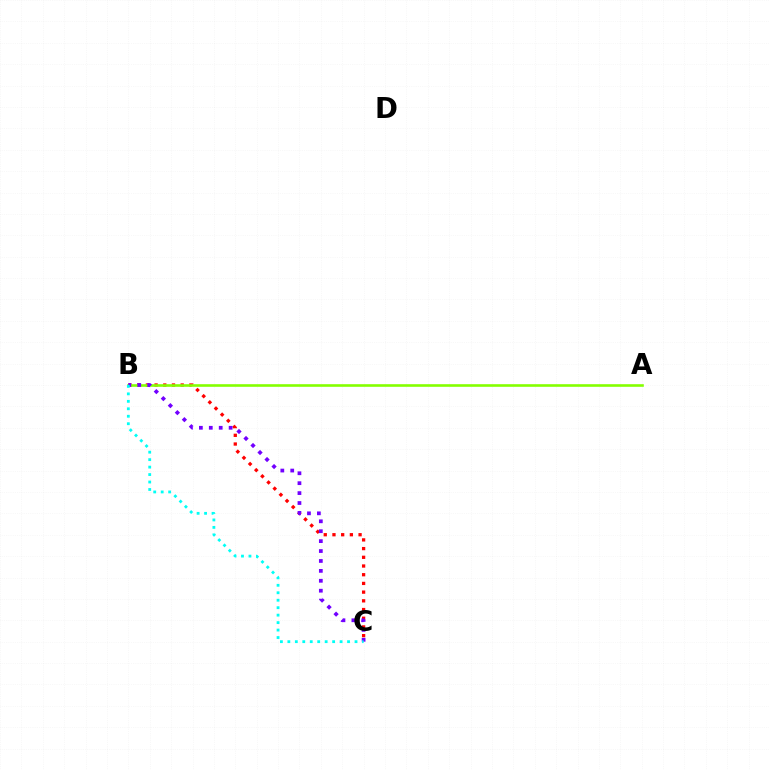{('B', 'C'): [{'color': '#ff0000', 'line_style': 'dotted', 'thickness': 2.36}, {'color': '#7200ff', 'line_style': 'dotted', 'thickness': 2.69}, {'color': '#00fff6', 'line_style': 'dotted', 'thickness': 2.03}], ('A', 'B'): [{'color': '#84ff00', 'line_style': 'solid', 'thickness': 1.88}]}